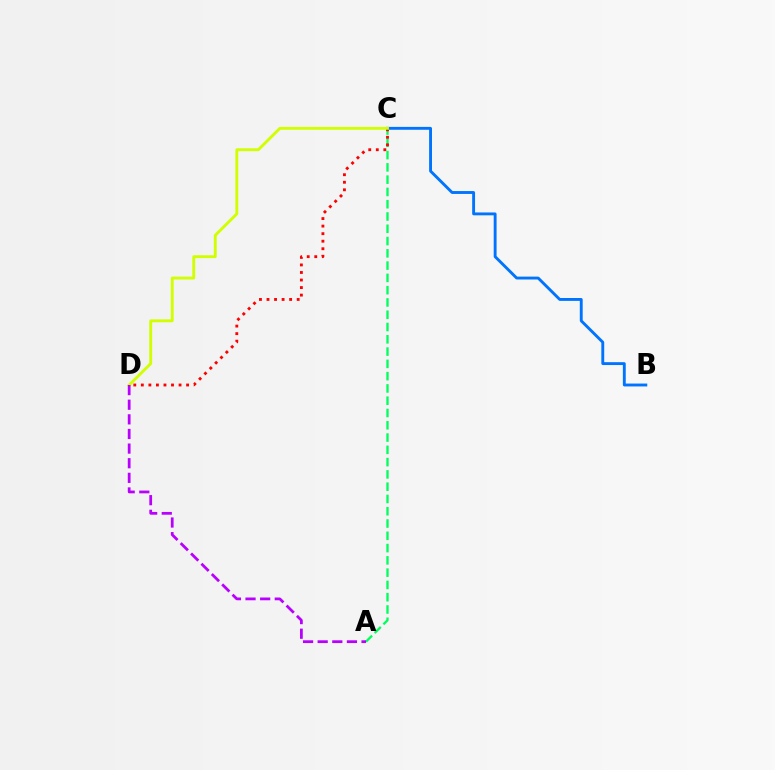{('A', 'C'): [{'color': '#00ff5c', 'line_style': 'dashed', 'thickness': 1.67}], ('B', 'C'): [{'color': '#0074ff', 'line_style': 'solid', 'thickness': 2.08}], ('C', 'D'): [{'color': '#ff0000', 'line_style': 'dotted', 'thickness': 2.05}, {'color': '#d1ff00', 'line_style': 'solid', 'thickness': 2.06}], ('A', 'D'): [{'color': '#b900ff', 'line_style': 'dashed', 'thickness': 1.99}]}